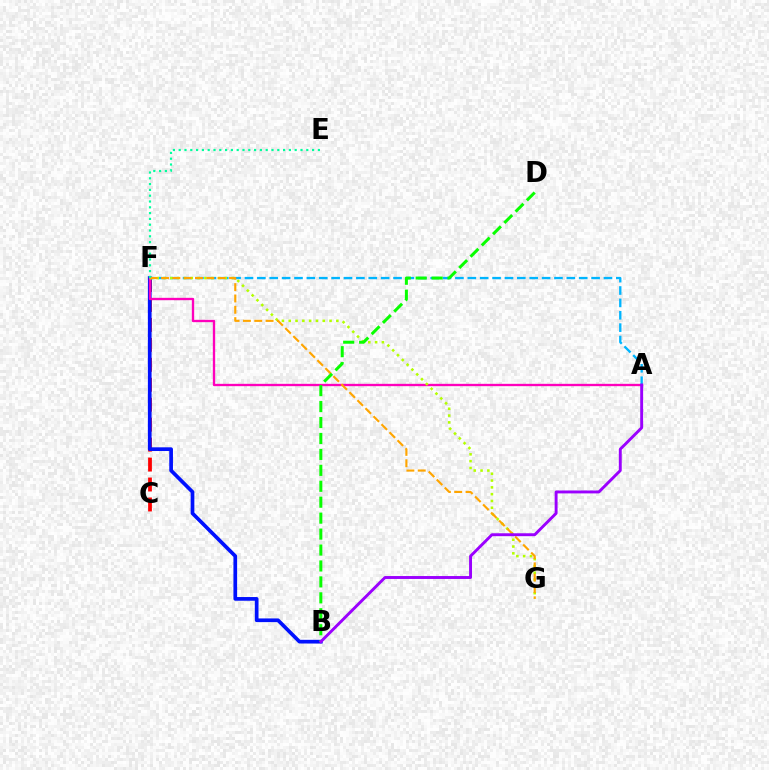{('C', 'F'): [{'color': '#ff0000', 'line_style': 'dashed', 'thickness': 2.71}], ('B', 'F'): [{'color': '#0010ff', 'line_style': 'solid', 'thickness': 2.66}], ('A', 'F'): [{'color': '#ff00bd', 'line_style': 'solid', 'thickness': 1.68}, {'color': '#00b5ff', 'line_style': 'dashed', 'thickness': 1.68}], ('F', 'G'): [{'color': '#b3ff00', 'line_style': 'dotted', 'thickness': 1.85}, {'color': '#ffa500', 'line_style': 'dashed', 'thickness': 1.54}], ('B', 'D'): [{'color': '#08ff00', 'line_style': 'dashed', 'thickness': 2.17}], ('A', 'B'): [{'color': '#9b00ff', 'line_style': 'solid', 'thickness': 2.1}], ('E', 'F'): [{'color': '#00ff9d', 'line_style': 'dotted', 'thickness': 1.58}]}